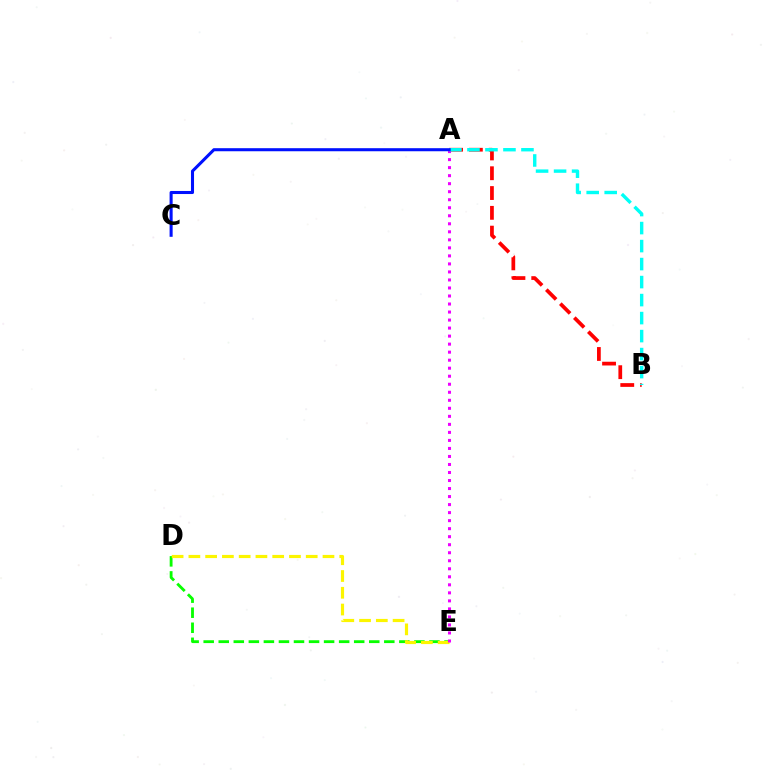{('A', 'B'): [{'color': '#ff0000', 'line_style': 'dashed', 'thickness': 2.69}, {'color': '#00fff6', 'line_style': 'dashed', 'thickness': 2.45}], ('D', 'E'): [{'color': '#08ff00', 'line_style': 'dashed', 'thickness': 2.04}, {'color': '#fcf500', 'line_style': 'dashed', 'thickness': 2.28}], ('A', 'E'): [{'color': '#ee00ff', 'line_style': 'dotted', 'thickness': 2.18}], ('A', 'C'): [{'color': '#0010ff', 'line_style': 'solid', 'thickness': 2.2}]}